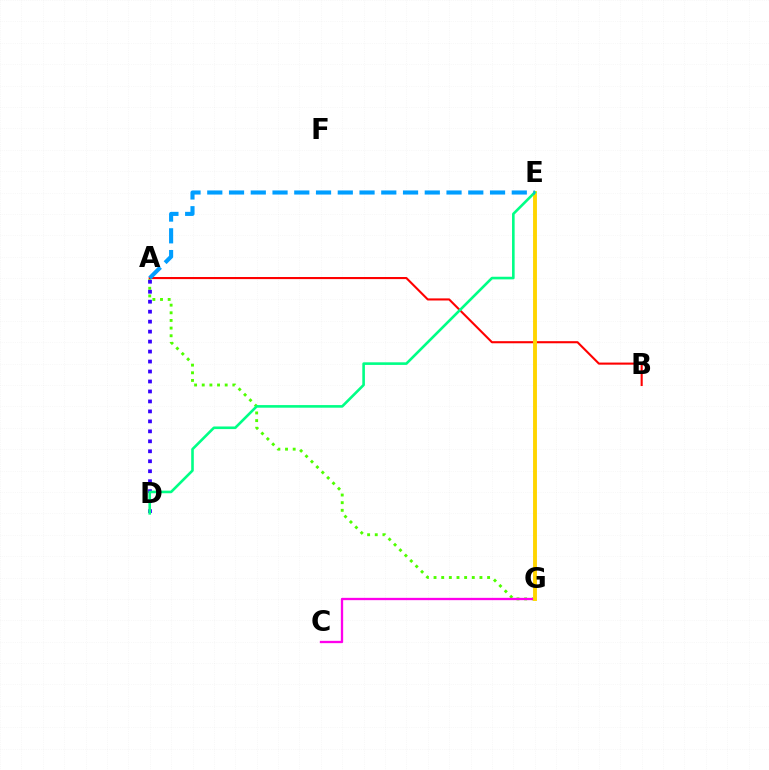{('A', 'G'): [{'color': '#4fff00', 'line_style': 'dotted', 'thickness': 2.08}], ('C', 'G'): [{'color': '#ff00ed', 'line_style': 'solid', 'thickness': 1.67}], ('A', 'B'): [{'color': '#ff0000', 'line_style': 'solid', 'thickness': 1.51}], ('A', 'D'): [{'color': '#3700ff', 'line_style': 'dotted', 'thickness': 2.71}], ('E', 'G'): [{'color': '#ffd500', 'line_style': 'solid', 'thickness': 2.8}], ('D', 'E'): [{'color': '#00ff86', 'line_style': 'solid', 'thickness': 1.88}], ('A', 'E'): [{'color': '#009eff', 'line_style': 'dashed', 'thickness': 2.95}]}